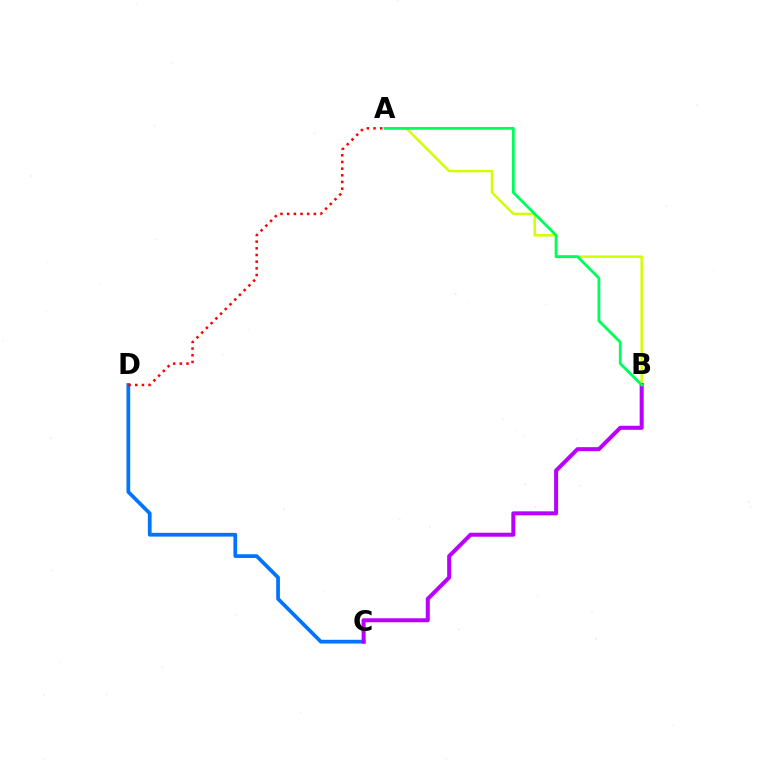{('C', 'D'): [{'color': '#0074ff', 'line_style': 'solid', 'thickness': 2.69}], ('A', 'B'): [{'color': '#d1ff00', 'line_style': 'solid', 'thickness': 1.77}, {'color': '#00ff5c', 'line_style': 'solid', 'thickness': 2.02}], ('A', 'D'): [{'color': '#ff0000', 'line_style': 'dotted', 'thickness': 1.81}], ('B', 'C'): [{'color': '#b900ff', 'line_style': 'solid', 'thickness': 2.89}]}